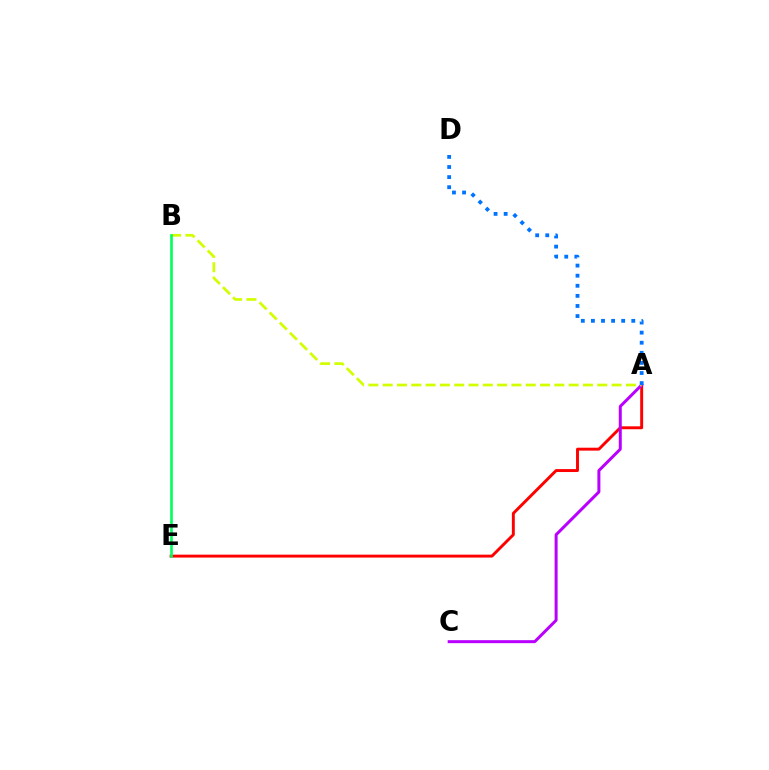{('A', 'E'): [{'color': '#ff0000', 'line_style': 'solid', 'thickness': 2.11}], ('A', 'C'): [{'color': '#b900ff', 'line_style': 'solid', 'thickness': 2.15}], ('A', 'B'): [{'color': '#d1ff00', 'line_style': 'dashed', 'thickness': 1.94}], ('B', 'E'): [{'color': '#00ff5c', 'line_style': 'solid', 'thickness': 1.9}], ('A', 'D'): [{'color': '#0074ff', 'line_style': 'dotted', 'thickness': 2.74}]}